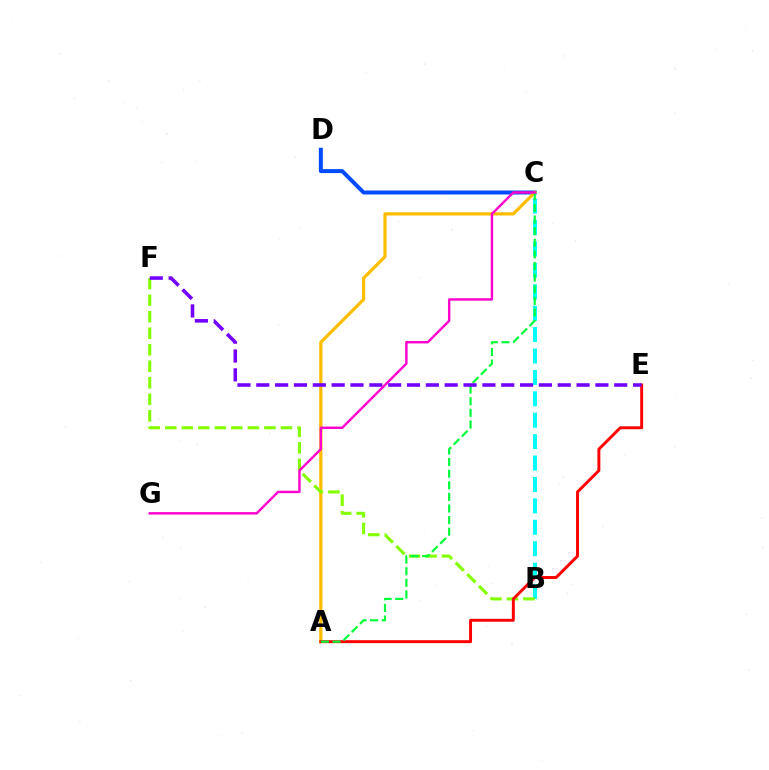{('B', 'C'): [{'color': '#00fff6', 'line_style': 'dashed', 'thickness': 2.91}], ('C', 'D'): [{'color': '#004bff', 'line_style': 'solid', 'thickness': 2.86}], ('A', 'C'): [{'color': '#ffbd00', 'line_style': 'solid', 'thickness': 2.32}, {'color': '#00ff39', 'line_style': 'dashed', 'thickness': 1.58}], ('B', 'F'): [{'color': '#84ff00', 'line_style': 'dashed', 'thickness': 2.24}], ('A', 'E'): [{'color': '#ff0000', 'line_style': 'solid', 'thickness': 2.11}], ('E', 'F'): [{'color': '#7200ff', 'line_style': 'dashed', 'thickness': 2.56}], ('C', 'G'): [{'color': '#ff00cf', 'line_style': 'solid', 'thickness': 1.74}]}